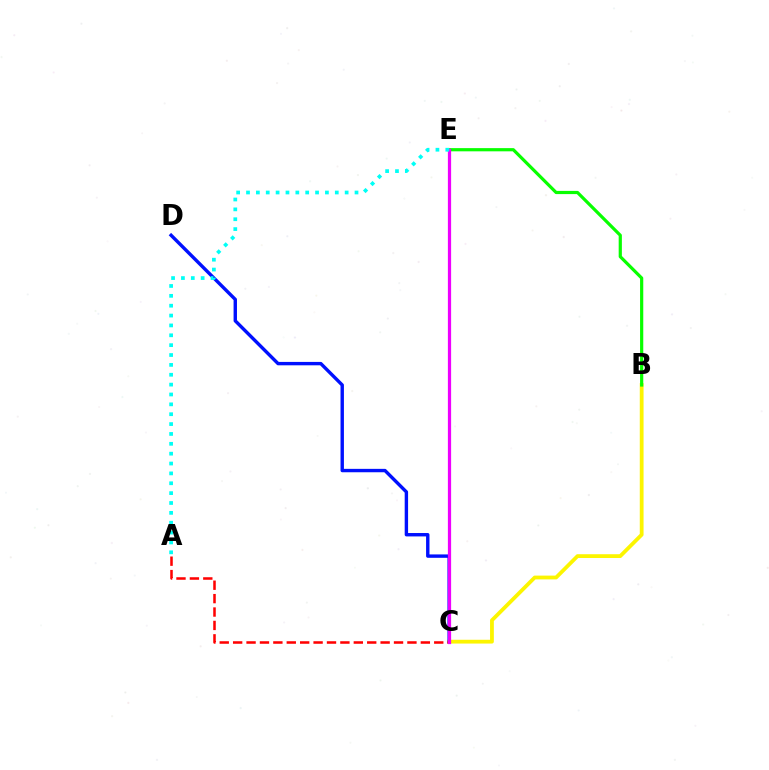{('B', 'C'): [{'color': '#fcf500', 'line_style': 'solid', 'thickness': 2.73}], ('C', 'D'): [{'color': '#0010ff', 'line_style': 'solid', 'thickness': 2.45}], ('B', 'E'): [{'color': '#08ff00', 'line_style': 'solid', 'thickness': 2.3}], ('A', 'C'): [{'color': '#ff0000', 'line_style': 'dashed', 'thickness': 1.82}], ('C', 'E'): [{'color': '#ee00ff', 'line_style': 'solid', 'thickness': 2.33}], ('A', 'E'): [{'color': '#00fff6', 'line_style': 'dotted', 'thickness': 2.68}]}